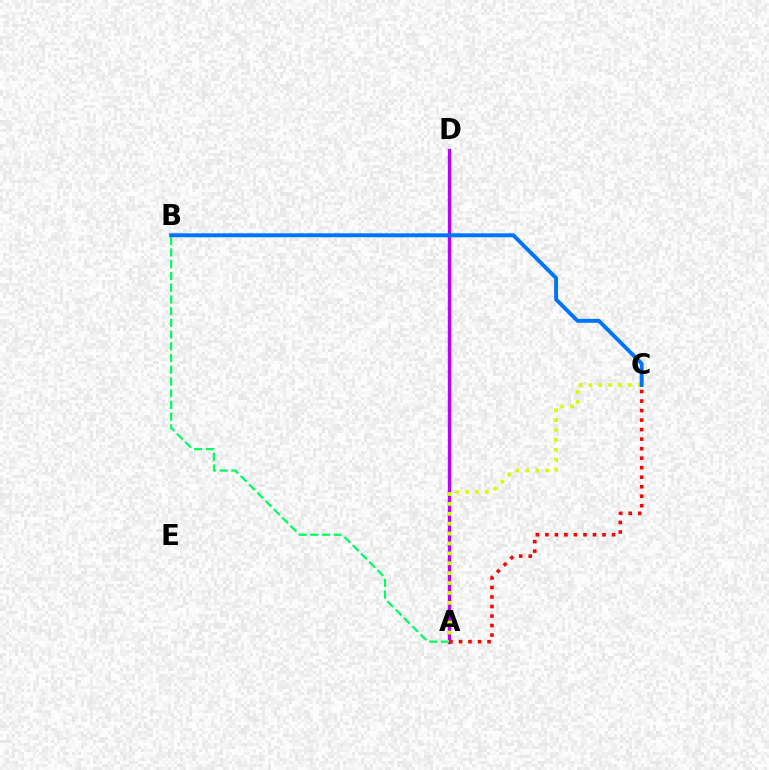{('A', 'D'): [{'color': '#b900ff', 'line_style': 'solid', 'thickness': 2.42}], ('A', 'B'): [{'color': '#00ff5c', 'line_style': 'dashed', 'thickness': 1.59}], ('A', 'C'): [{'color': '#d1ff00', 'line_style': 'dotted', 'thickness': 2.69}, {'color': '#ff0000', 'line_style': 'dotted', 'thickness': 2.59}], ('B', 'C'): [{'color': '#0074ff', 'line_style': 'solid', 'thickness': 2.82}]}